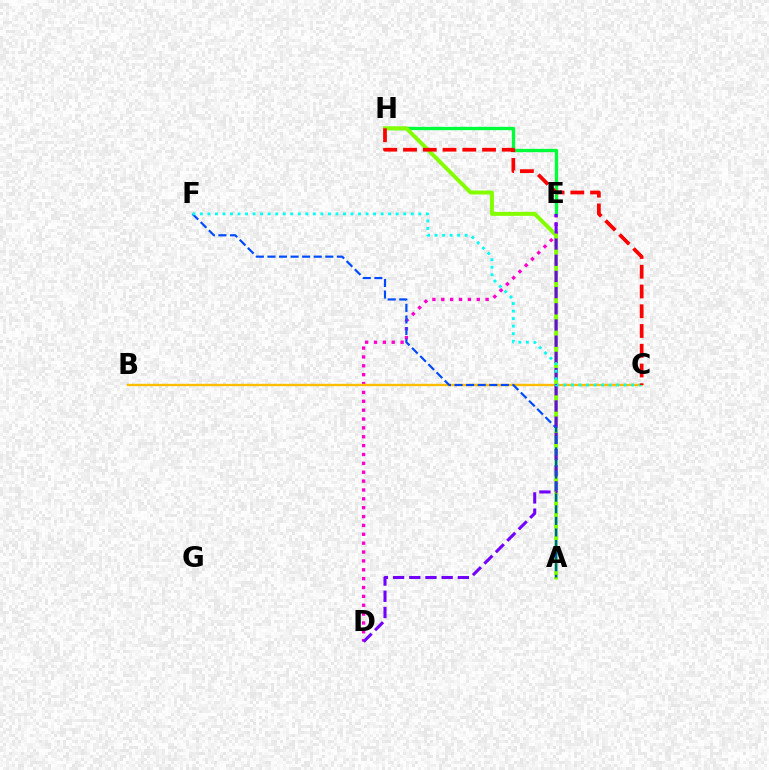{('D', 'E'): [{'color': '#ff00cf', 'line_style': 'dotted', 'thickness': 2.41}, {'color': '#7200ff', 'line_style': 'dashed', 'thickness': 2.2}], ('E', 'H'): [{'color': '#00ff39', 'line_style': 'solid', 'thickness': 2.4}], ('B', 'C'): [{'color': '#ffbd00', 'line_style': 'solid', 'thickness': 1.7}], ('A', 'H'): [{'color': '#84ff00', 'line_style': 'solid', 'thickness': 2.85}], ('A', 'F'): [{'color': '#004bff', 'line_style': 'dashed', 'thickness': 1.57}], ('C', 'F'): [{'color': '#00fff6', 'line_style': 'dotted', 'thickness': 2.05}], ('C', 'H'): [{'color': '#ff0000', 'line_style': 'dashed', 'thickness': 2.68}]}